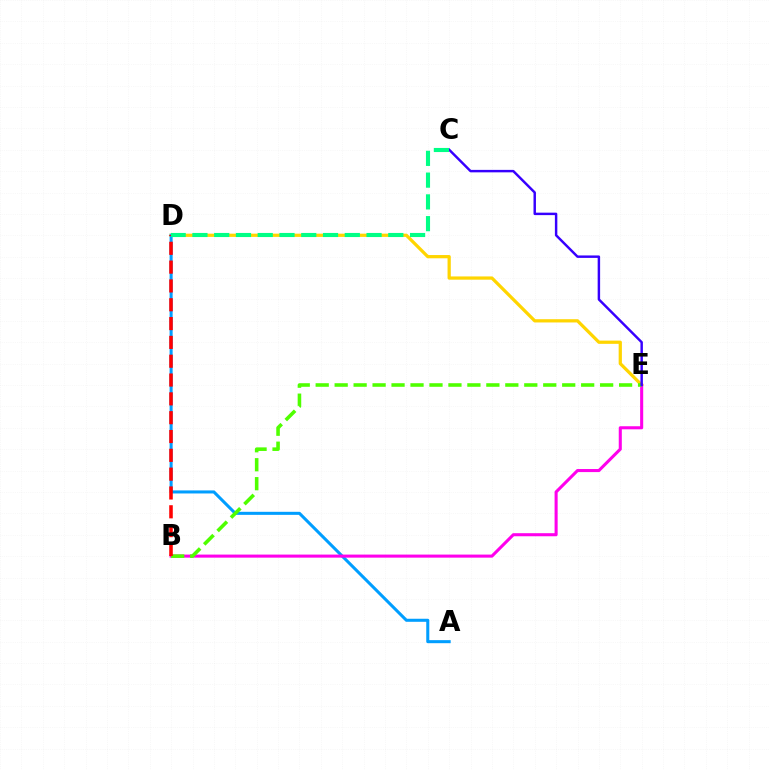{('D', 'E'): [{'color': '#ffd500', 'line_style': 'solid', 'thickness': 2.34}], ('A', 'D'): [{'color': '#009eff', 'line_style': 'solid', 'thickness': 2.19}], ('B', 'E'): [{'color': '#ff00ed', 'line_style': 'solid', 'thickness': 2.21}, {'color': '#4fff00', 'line_style': 'dashed', 'thickness': 2.58}], ('C', 'E'): [{'color': '#3700ff', 'line_style': 'solid', 'thickness': 1.77}], ('B', 'D'): [{'color': '#ff0000', 'line_style': 'dashed', 'thickness': 2.56}], ('C', 'D'): [{'color': '#00ff86', 'line_style': 'dashed', 'thickness': 2.96}]}